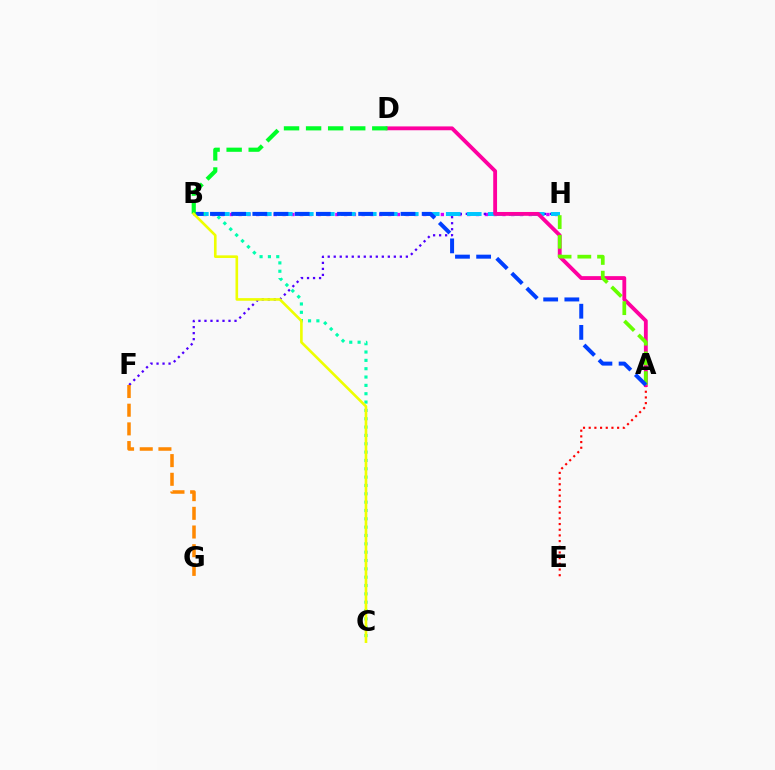{('A', 'E'): [{'color': '#ff0000', 'line_style': 'dotted', 'thickness': 1.54}], ('B', 'H'): [{'color': '#d600ff', 'line_style': 'dotted', 'thickness': 2.39}, {'color': '#00c7ff', 'line_style': 'dashed', 'thickness': 2.85}], ('F', 'H'): [{'color': '#4f00ff', 'line_style': 'dotted', 'thickness': 1.63}], ('A', 'D'): [{'color': '#ff00a0', 'line_style': 'solid', 'thickness': 2.76}], ('A', 'H'): [{'color': '#66ff00', 'line_style': 'dashed', 'thickness': 2.68}], ('F', 'G'): [{'color': '#ff8800', 'line_style': 'dashed', 'thickness': 2.54}], ('B', 'C'): [{'color': '#00ffaf', 'line_style': 'dotted', 'thickness': 2.27}, {'color': '#eeff00', 'line_style': 'solid', 'thickness': 1.89}], ('A', 'B'): [{'color': '#003fff', 'line_style': 'dashed', 'thickness': 2.88}], ('B', 'D'): [{'color': '#00ff27', 'line_style': 'dashed', 'thickness': 3.0}]}